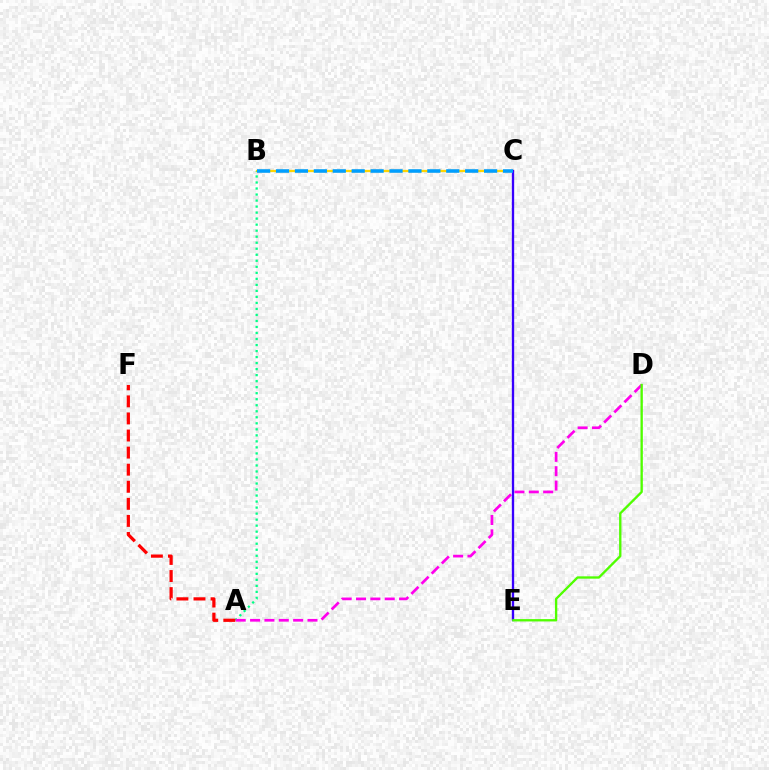{('B', 'C'): [{'color': '#ffd500', 'line_style': 'solid', 'thickness': 1.65}, {'color': '#009eff', 'line_style': 'dashed', 'thickness': 2.57}], ('A', 'B'): [{'color': '#00ff86', 'line_style': 'dotted', 'thickness': 1.64}], ('A', 'D'): [{'color': '#ff00ed', 'line_style': 'dashed', 'thickness': 1.95}], ('C', 'E'): [{'color': '#3700ff', 'line_style': 'solid', 'thickness': 1.68}], ('D', 'E'): [{'color': '#4fff00', 'line_style': 'solid', 'thickness': 1.68}], ('A', 'F'): [{'color': '#ff0000', 'line_style': 'dashed', 'thickness': 2.32}]}